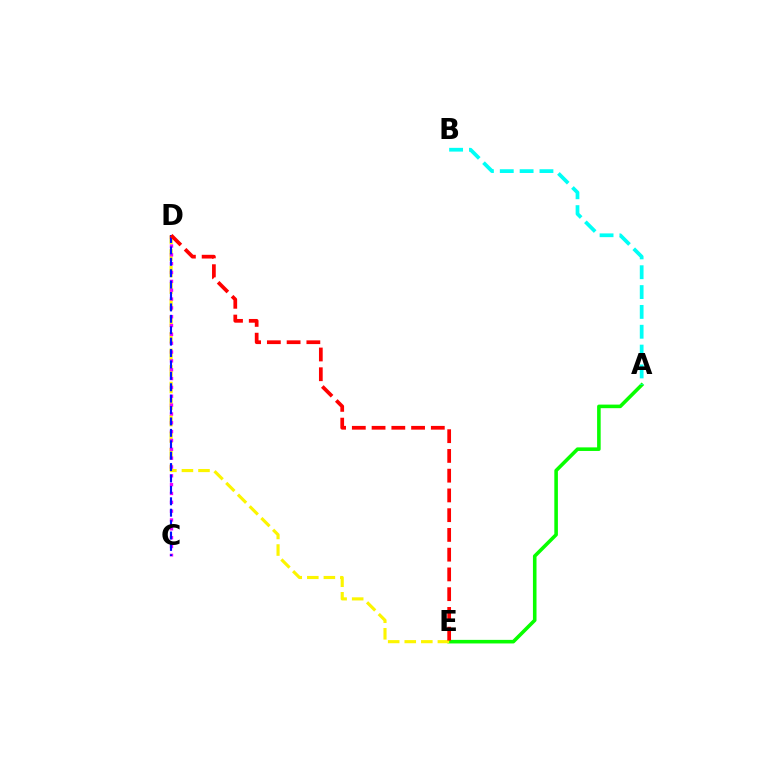{('A', 'E'): [{'color': '#08ff00', 'line_style': 'solid', 'thickness': 2.57}], ('D', 'E'): [{'color': '#fcf500', 'line_style': 'dashed', 'thickness': 2.25}, {'color': '#ff0000', 'line_style': 'dashed', 'thickness': 2.68}], ('A', 'B'): [{'color': '#00fff6', 'line_style': 'dashed', 'thickness': 2.7}], ('C', 'D'): [{'color': '#ee00ff', 'line_style': 'dotted', 'thickness': 2.4}, {'color': '#0010ff', 'line_style': 'dashed', 'thickness': 1.55}]}